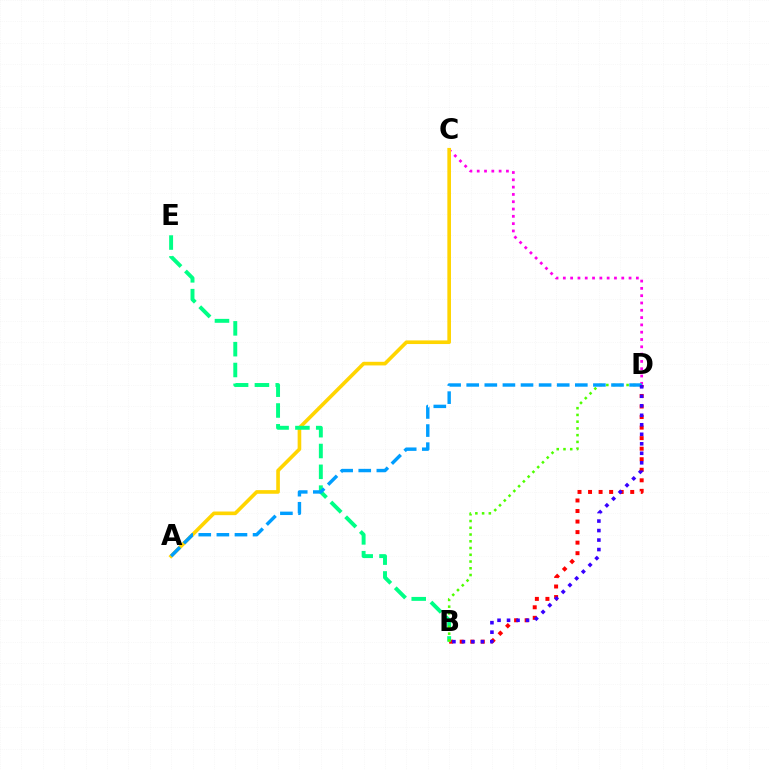{('C', 'D'): [{'color': '#ff00ed', 'line_style': 'dotted', 'thickness': 1.98}], ('B', 'D'): [{'color': '#ff0000', 'line_style': 'dotted', 'thickness': 2.86}, {'color': '#4fff00', 'line_style': 'dotted', 'thickness': 1.83}, {'color': '#3700ff', 'line_style': 'dotted', 'thickness': 2.58}], ('A', 'C'): [{'color': '#ffd500', 'line_style': 'solid', 'thickness': 2.62}], ('B', 'E'): [{'color': '#00ff86', 'line_style': 'dashed', 'thickness': 2.83}], ('A', 'D'): [{'color': '#009eff', 'line_style': 'dashed', 'thickness': 2.46}]}